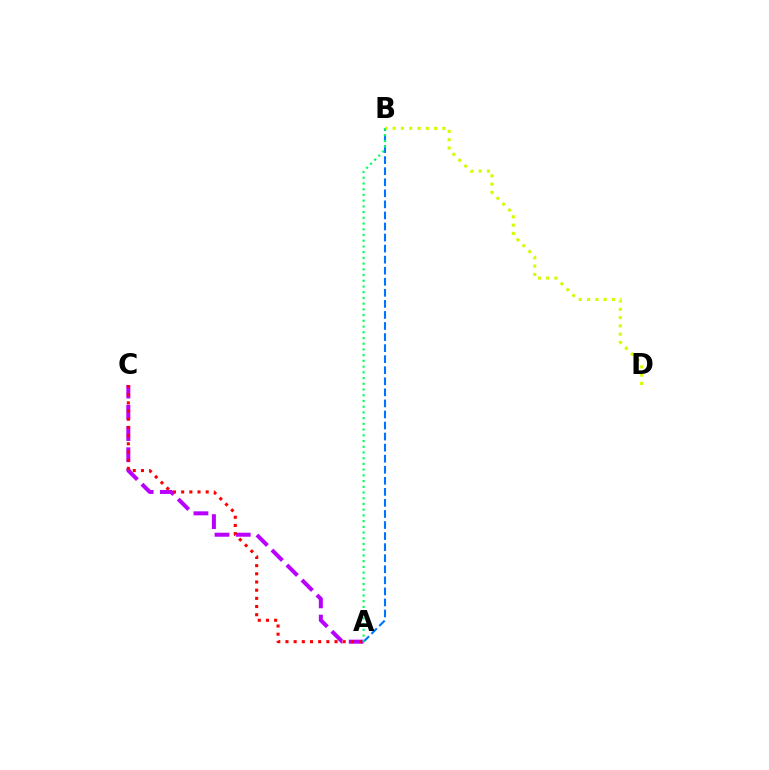{('A', 'B'): [{'color': '#0074ff', 'line_style': 'dashed', 'thickness': 1.5}, {'color': '#00ff5c', 'line_style': 'dotted', 'thickness': 1.55}], ('B', 'D'): [{'color': '#d1ff00', 'line_style': 'dotted', 'thickness': 2.26}], ('A', 'C'): [{'color': '#b900ff', 'line_style': 'dashed', 'thickness': 2.88}, {'color': '#ff0000', 'line_style': 'dotted', 'thickness': 2.22}]}